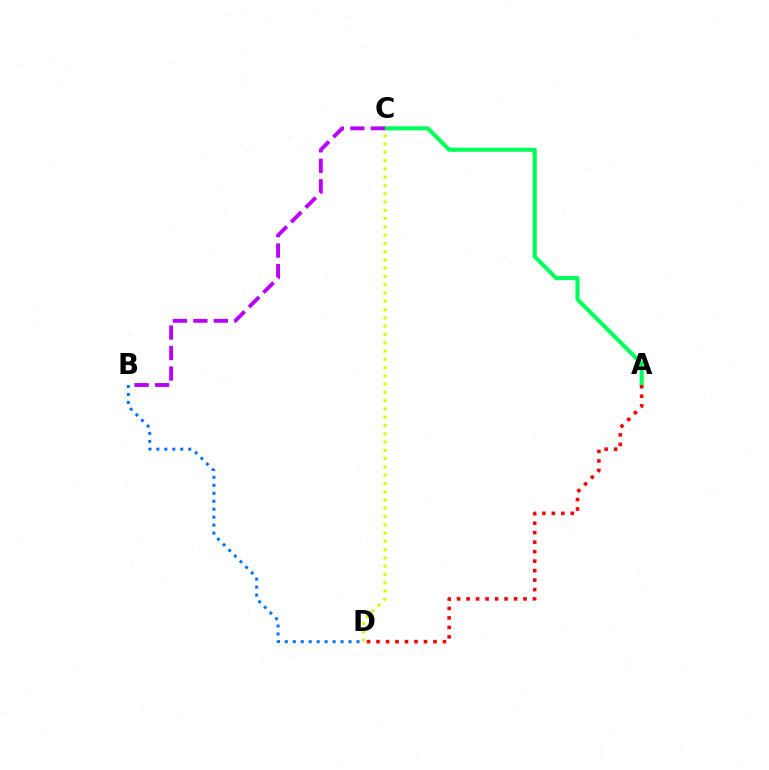{('B', 'D'): [{'color': '#0074ff', 'line_style': 'dotted', 'thickness': 2.16}], ('C', 'D'): [{'color': '#d1ff00', 'line_style': 'dotted', 'thickness': 2.25}], ('A', 'C'): [{'color': '#00ff5c', 'line_style': 'solid', 'thickness': 2.95}], ('B', 'C'): [{'color': '#b900ff', 'line_style': 'dashed', 'thickness': 2.78}], ('A', 'D'): [{'color': '#ff0000', 'line_style': 'dotted', 'thickness': 2.58}]}